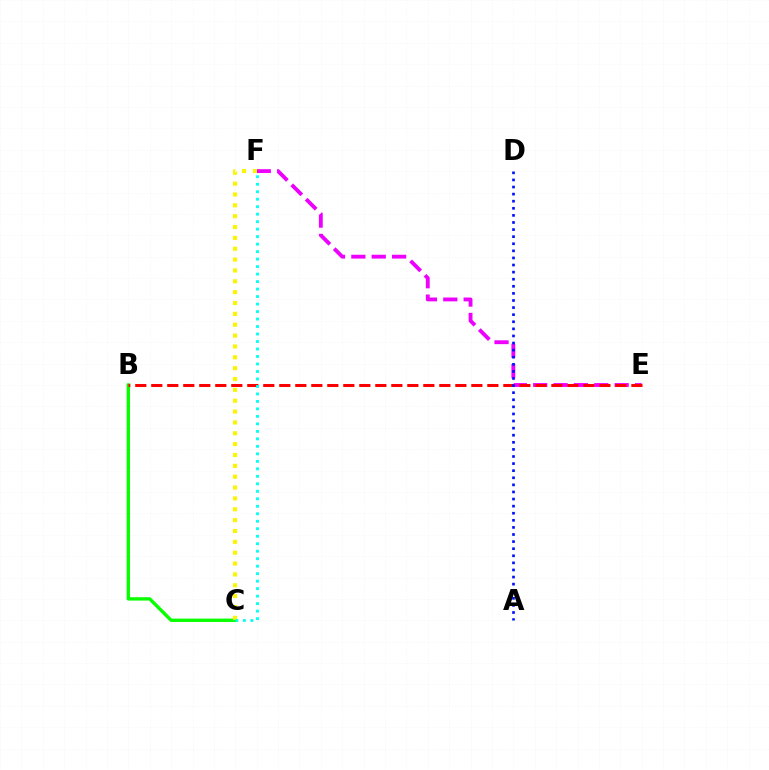{('E', 'F'): [{'color': '#ee00ff', 'line_style': 'dashed', 'thickness': 2.77}], ('B', 'C'): [{'color': '#08ff00', 'line_style': 'solid', 'thickness': 2.42}], ('C', 'F'): [{'color': '#fcf500', 'line_style': 'dotted', 'thickness': 2.95}, {'color': '#00fff6', 'line_style': 'dotted', 'thickness': 2.03}], ('B', 'E'): [{'color': '#ff0000', 'line_style': 'dashed', 'thickness': 2.17}], ('A', 'D'): [{'color': '#0010ff', 'line_style': 'dotted', 'thickness': 1.93}]}